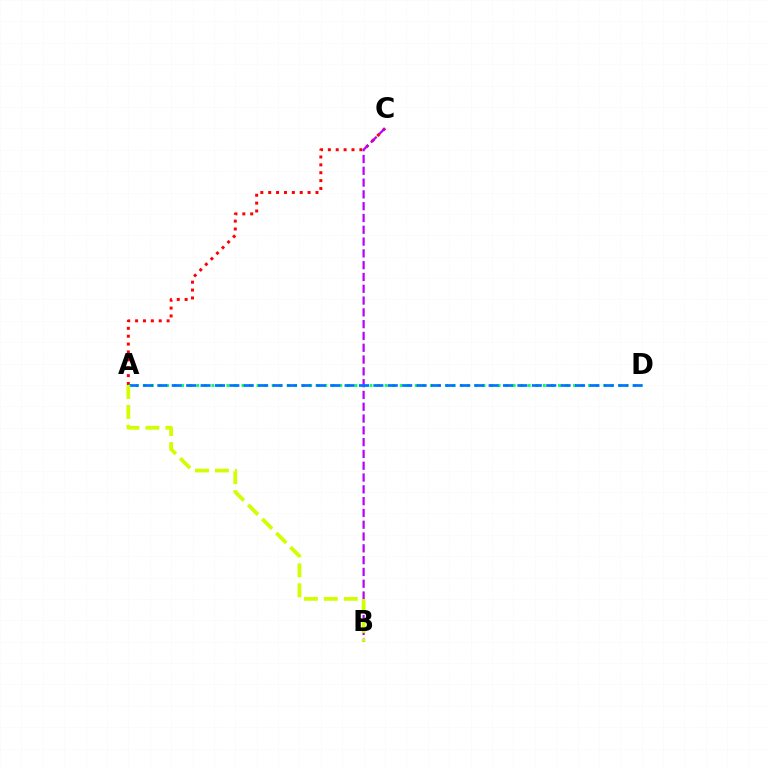{('A', 'C'): [{'color': '#ff0000', 'line_style': 'dotted', 'thickness': 2.14}], ('A', 'D'): [{'color': '#00ff5c', 'line_style': 'dotted', 'thickness': 2.05}, {'color': '#0074ff', 'line_style': 'dashed', 'thickness': 1.96}], ('B', 'C'): [{'color': '#b900ff', 'line_style': 'dashed', 'thickness': 1.6}], ('A', 'B'): [{'color': '#d1ff00', 'line_style': 'dashed', 'thickness': 2.71}]}